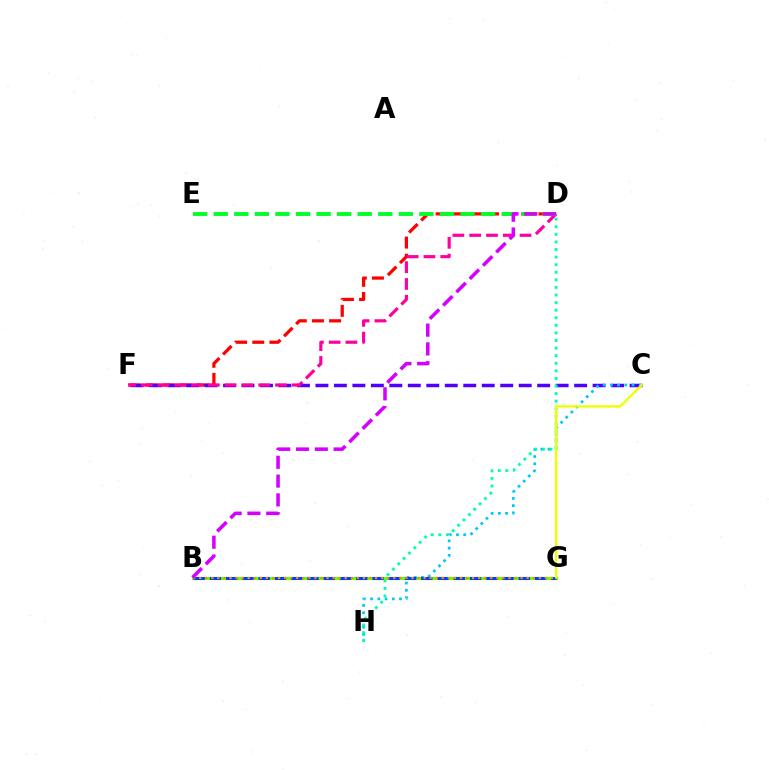{('D', 'F'): [{'color': '#ff0000', 'line_style': 'dashed', 'thickness': 2.33}, {'color': '#ff00a0', 'line_style': 'dashed', 'thickness': 2.28}], ('C', 'F'): [{'color': '#4f00ff', 'line_style': 'dashed', 'thickness': 2.51}], ('B', 'G'): [{'color': '#66ff00', 'line_style': 'solid', 'thickness': 2.21}, {'color': '#003fff', 'line_style': 'dashed', 'thickness': 2.21}, {'color': '#ff8800', 'line_style': 'dotted', 'thickness': 1.65}], ('C', 'H'): [{'color': '#00c7ff', 'line_style': 'dotted', 'thickness': 1.97}], ('D', 'E'): [{'color': '#00ff27', 'line_style': 'dashed', 'thickness': 2.79}], ('D', 'H'): [{'color': '#00ffaf', 'line_style': 'dotted', 'thickness': 2.06}], ('C', 'G'): [{'color': '#eeff00', 'line_style': 'solid', 'thickness': 1.68}], ('B', 'D'): [{'color': '#d600ff', 'line_style': 'dashed', 'thickness': 2.55}]}